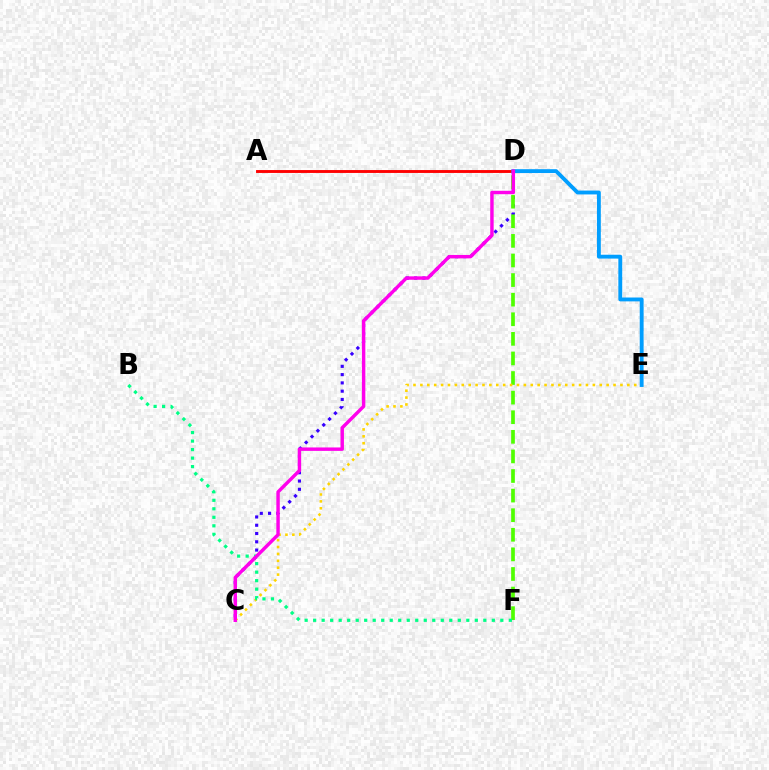{('C', 'D'): [{'color': '#3700ff', 'line_style': 'dotted', 'thickness': 2.25}, {'color': '#ff00ed', 'line_style': 'solid', 'thickness': 2.47}], ('D', 'F'): [{'color': '#4fff00', 'line_style': 'dashed', 'thickness': 2.66}], ('A', 'D'): [{'color': '#ff0000', 'line_style': 'solid', 'thickness': 2.08}], ('C', 'E'): [{'color': '#ffd500', 'line_style': 'dotted', 'thickness': 1.87}], ('B', 'F'): [{'color': '#00ff86', 'line_style': 'dotted', 'thickness': 2.31}], ('D', 'E'): [{'color': '#009eff', 'line_style': 'solid', 'thickness': 2.78}]}